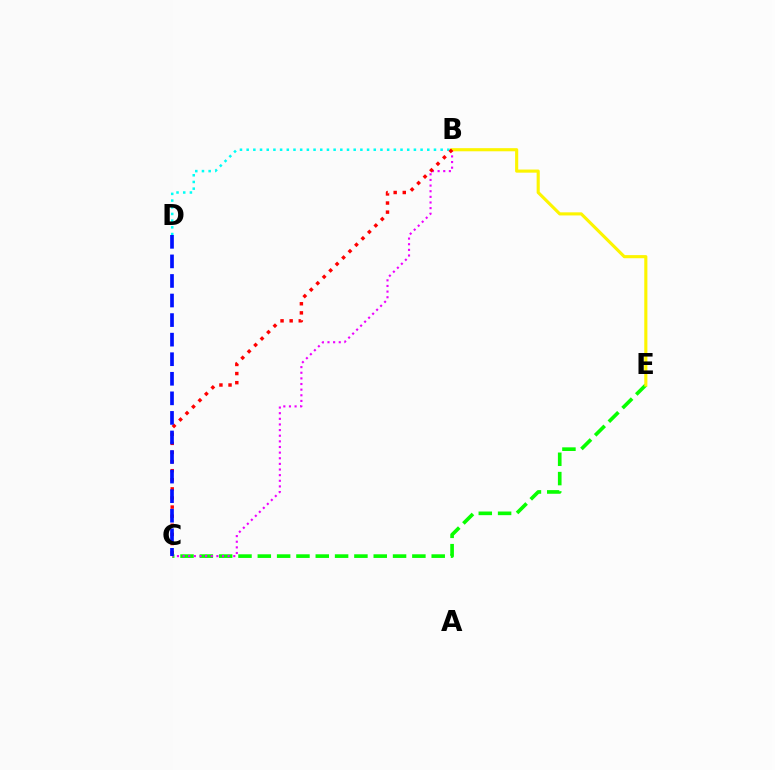{('C', 'E'): [{'color': '#08ff00', 'line_style': 'dashed', 'thickness': 2.62}], ('B', 'D'): [{'color': '#00fff6', 'line_style': 'dotted', 'thickness': 1.82}], ('B', 'C'): [{'color': '#ee00ff', 'line_style': 'dotted', 'thickness': 1.53}, {'color': '#ff0000', 'line_style': 'dotted', 'thickness': 2.47}], ('B', 'E'): [{'color': '#fcf500', 'line_style': 'solid', 'thickness': 2.25}], ('C', 'D'): [{'color': '#0010ff', 'line_style': 'dashed', 'thickness': 2.66}]}